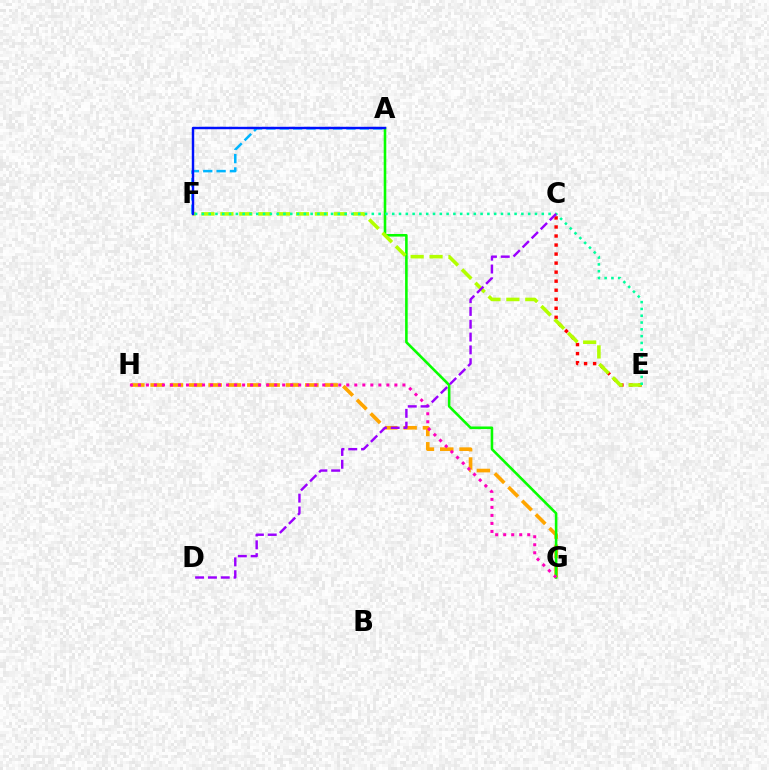{('C', 'E'): [{'color': '#ff0000', 'line_style': 'dotted', 'thickness': 2.45}], ('G', 'H'): [{'color': '#ffa500', 'line_style': 'dashed', 'thickness': 2.63}, {'color': '#ff00bd', 'line_style': 'dotted', 'thickness': 2.18}], ('A', 'F'): [{'color': '#00b5ff', 'line_style': 'dashed', 'thickness': 1.81}, {'color': '#0010ff', 'line_style': 'solid', 'thickness': 1.75}], ('A', 'G'): [{'color': '#08ff00', 'line_style': 'solid', 'thickness': 1.86}], ('E', 'F'): [{'color': '#b3ff00', 'line_style': 'dashed', 'thickness': 2.57}, {'color': '#00ff9d', 'line_style': 'dotted', 'thickness': 1.85}], ('C', 'D'): [{'color': '#9b00ff', 'line_style': 'dashed', 'thickness': 1.74}]}